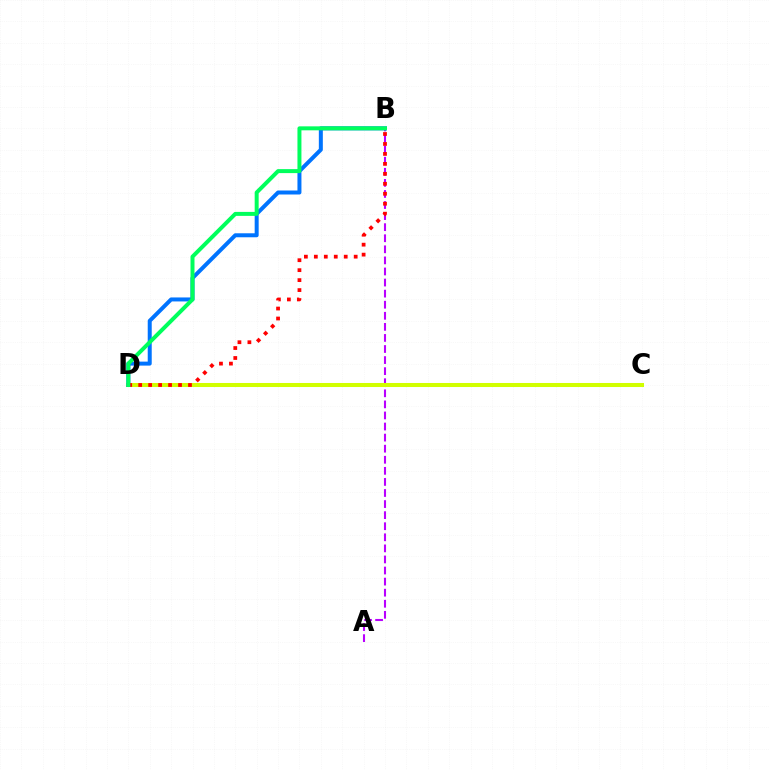{('A', 'B'): [{'color': '#b900ff', 'line_style': 'dashed', 'thickness': 1.5}], ('C', 'D'): [{'color': '#d1ff00', 'line_style': 'solid', 'thickness': 2.91}], ('B', 'D'): [{'color': '#0074ff', 'line_style': 'solid', 'thickness': 2.87}, {'color': '#ff0000', 'line_style': 'dotted', 'thickness': 2.71}, {'color': '#00ff5c', 'line_style': 'solid', 'thickness': 2.87}]}